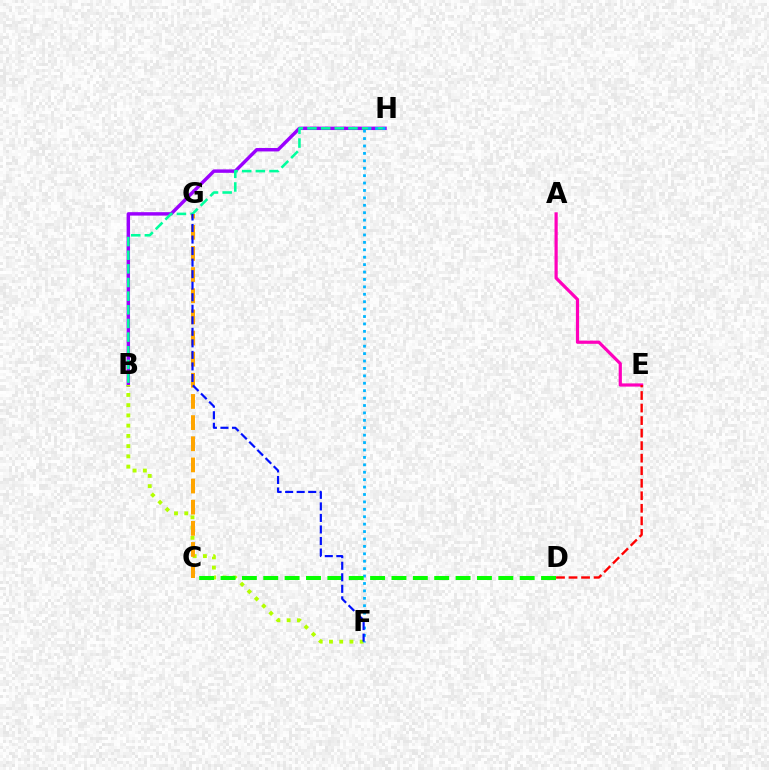{('B', 'H'): [{'color': '#9b00ff', 'line_style': 'solid', 'thickness': 2.46}, {'color': '#00ff9d', 'line_style': 'dashed', 'thickness': 1.85}], ('A', 'E'): [{'color': '#ff00bd', 'line_style': 'solid', 'thickness': 2.3}], ('B', 'F'): [{'color': '#b3ff00', 'line_style': 'dotted', 'thickness': 2.78}], ('F', 'H'): [{'color': '#00b5ff', 'line_style': 'dotted', 'thickness': 2.01}], ('C', 'G'): [{'color': '#ffa500', 'line_style': 'dashed', 'thickness': 2.87}], ('C', 'D'): [{'color': '#08ff00', 'line_style': 'dashed', 'thickness': 2.9}], ('D', 'E'): [{'color': '#ff0000', 'line_style': 'dashed', 'thickness': 1.7}], ('F', 'G'): [{'color': '#0010ff', 'line_style': 'dashed', 'thickness': 1.57}]}